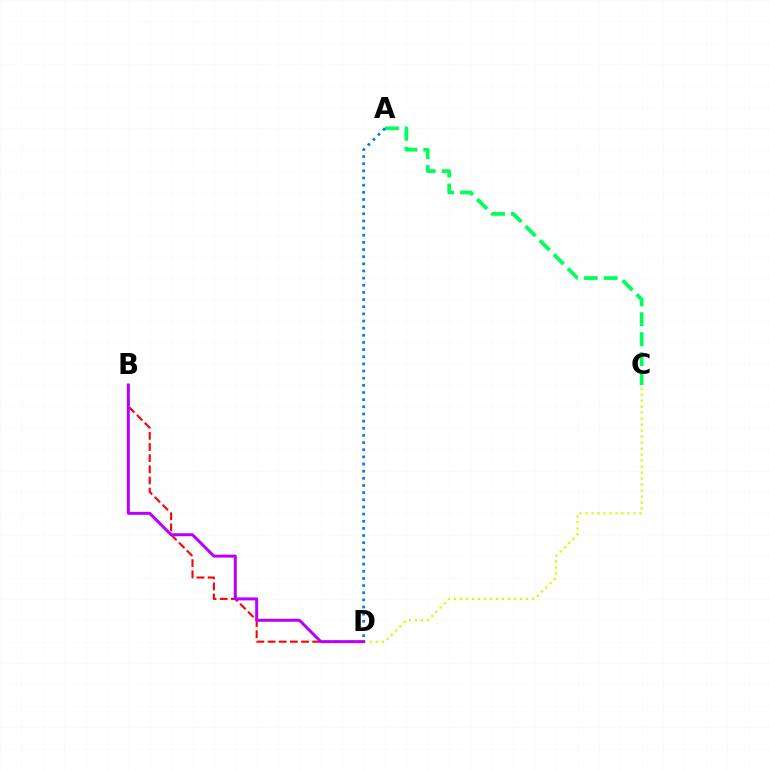{('C', 'D'): [{'color': '#d1ff00', 'line_style': 'dotted', 'thickness': 1.63}], ('B', 'D'): [{'color': '#ff0000', 'line_style': 'dashed', 'thickness': 1.52}, {'color': '#b900ff', 'line_style': 'solid', 'thickness': 2.16}], ('A', 'C'): [{'color': '#00ff5c', 'line_style': 'dashed', 'thickness': 2.7}], ('A', 'D'): [{'color': '#0074ff', 'line_style': 'dotted', 'thickness': 1.94}]}